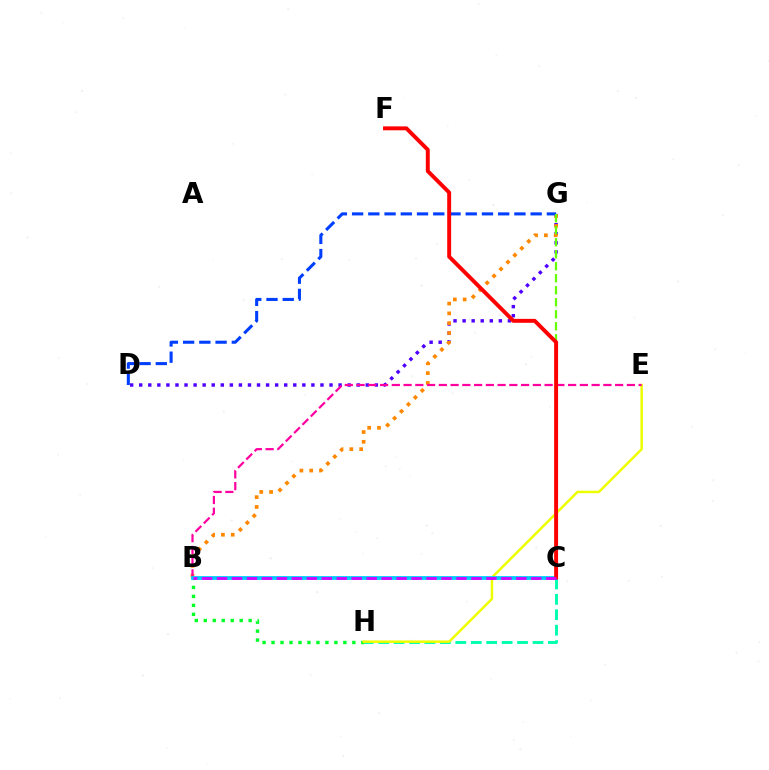{('B', 'H'): [{'color': '#00ff27', 'line_style': 'dotted', 'thickness': 2.44}], ('D', 'G'): [{'color': '#4f00ff', 'line_style': 'dotted', 'thickness': 2.46}, {'color': '#003fff', 'line_style': 'dashed', 'thickness': 2.21}], ('C', 'H'): [{'color': '#00ffaf', 'line_style': 'dashed', 'thickness': 2.1}], ('E', 'H'): [{'color': '#eeff00', 'line_style': 'solid', 'thickness': 1.79}], ('B', 'G'): [{'color': '#ff8800', 'line_style': 'dotted', 'thickness': 2.66}], ('B', 'E'): [{'color': '#ff00a0', 'line_style': 'dashed', 'thickness': 1.6}], ('B', 'C'): [{'color': '#00c7ff', 'line_style': 'solid', 'thickness': 2.72}, {'color': '#d600ff', 'line_style': 'dashed', 'thickness': 2.03}], ('C', 'G'): [{'color': '#66ff00', 'line_style': 'dashed', 'thickness': 1.63}], ('C', 'F'): [{'color': '#ff0000', 'line_style': 'solid', 'thickness': 2.82}]}